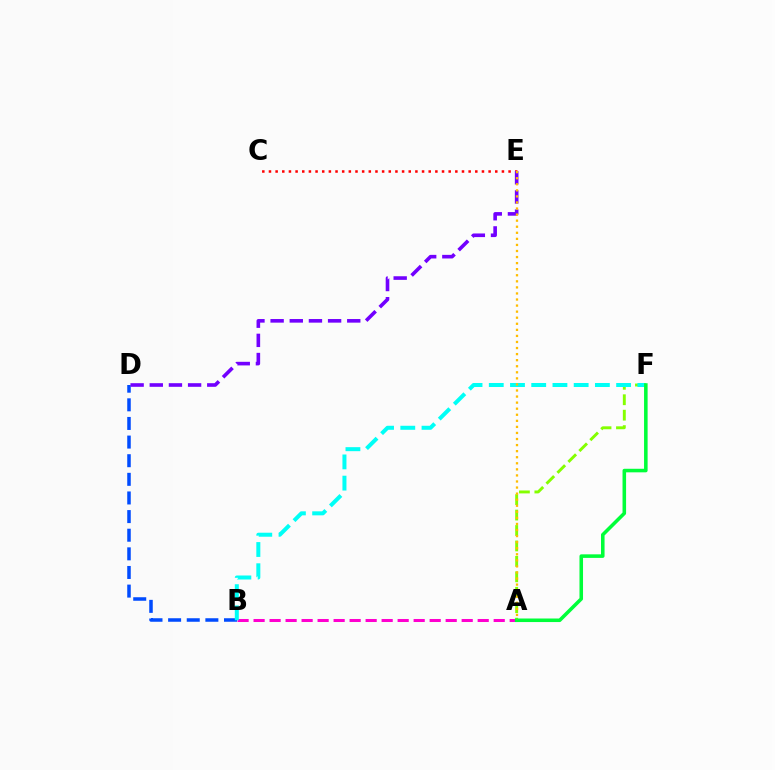{('A', 'F'): [{'color': '#84ff00', 'line_style': 'dashed', 'thickness': 2.1}, {'color': '#00ff39', 'line_style': 'solid', 'thickness': 2.56}], ('B', 'D'): [{'color': '#004bff', 'line_style': 'dashed', 'thickness': 2.53}], ('A', 'B'): [{'color': '#ff00cf', 'line_style': 'dashed', 'thickness': 2.17}], ('B', 'F'): [{'color': '#00fff6', 'line_style': 'dashed', 'thickness': 2.88}], ('C', 'E'): [{'color': '#ff0000', 'line_style': 'dotted', 'thickness': 1.81}], ('D', 'E'): [{'color': '#7200ff', 'line_style': 'dashed', 'thickness': 2.6}], ('A', 'E'): [{'color': '#ffbd00', 'line_style': 'dotted', 'thickness': 1.65}]}